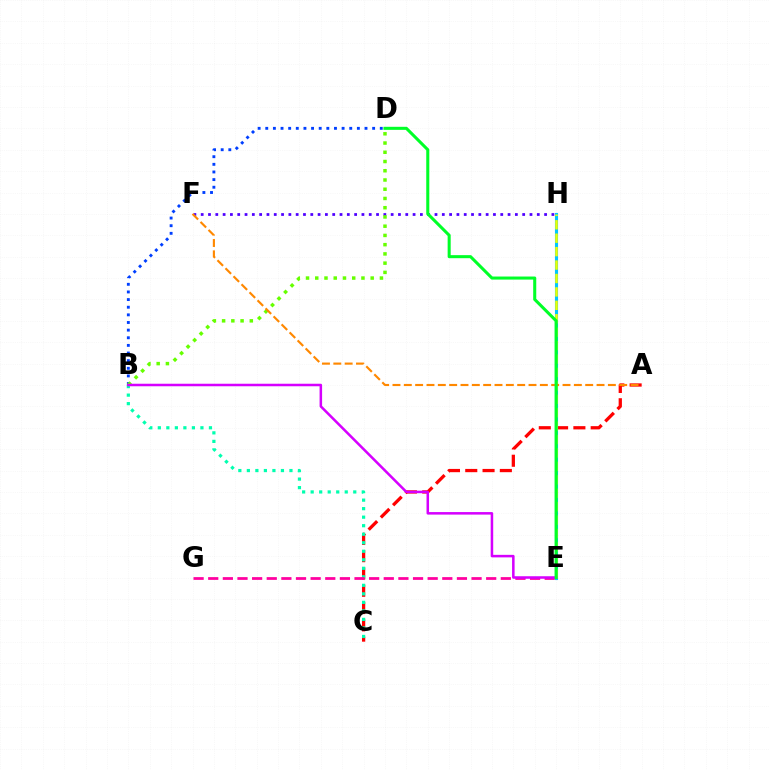{('A', 'C'): [{'color': '#ff0000', 'line_style': 'dashed', 'thickness': 2.35}], ('B', 'C'): [{'color': '#00ffaf', 'line_style': 'dotted', 'thickness': 2.31}], ('B', 'D'): [{'color': '#003fff', 'line_style': 'dotted', 'thickness': 2.07}, {'color': '#66ff00', 'line_style': 'dotted', 'thickness': 2.51}], ('E', 'H'): [{'color': '#00c7ff', 'line_style': 'solid', 'thickness': 2.23}, {'color': '#eeff00', 'line_style': 'dashed', 'thickness': 1.82}], ('F', 'H'): [{'color': '#4f00ff', 'line_style': 'dotted', 'thickness': 1.99}], ('E', 'G'): [{'color': '#ff00a0', 'line_style': 'dashed', 'thickness': 1.99}], ('B', 'E'): [{'color': '#d600ff', 'line_style': 'solid', 'thickness': 1.82}], ('A', 'F'): [{'color': '#ff8800', 'line_style': 'dashed', 'thickness': 1.54}], ('D', 'E'): [{'color': '#00ff27', 'line_style': 'solid', 'thickness': 2.2}]}